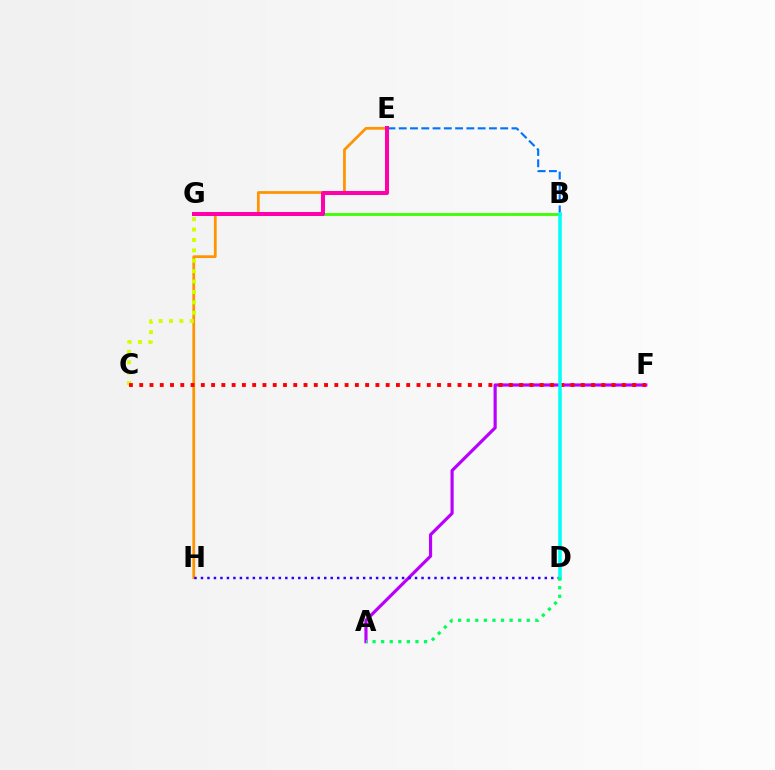{('A', 'F'): [{'color': '#b900ff', 'line_style': 'solid', 'thickness': 2.28}], ('E', 'H'): [{'color': '#ff9400', 'line_style': 'solid', 'thickness': 1.98}], ('B', 'E'): [{'color': '#0074ff', 'line_style': 'dashed', 'thickness': 1.53}], ('D', 'H'): [{'color': '#2500ff', 'line_style': 'dotted', 'thickness': 1.76}], ('B', 'G'): [{'color': '#3dff00', 'line_style': 'solid', 'thickness': 2.04}], ('C', 'G'): [{'color': '#d1ff00', 'line_style': 'dotted', 'thickness': 2.83}], ('C', 'F'): [{'color': '#ff0000', 'line_style': 'dotted', 'thickness': 2.79}], ('B', 'D'): [{'color': '#00fff6', 'line_style': 'solid', 'thickness': 2.55}], ('E', 'G'): [{'color': '#ff00ac', 'line_style': 'solid', 'thickness': 2.88}], ('A', 'D'): [{'color': '#00ff5c', 'line_style': 'dotted', 'thickness': 2.33}]}